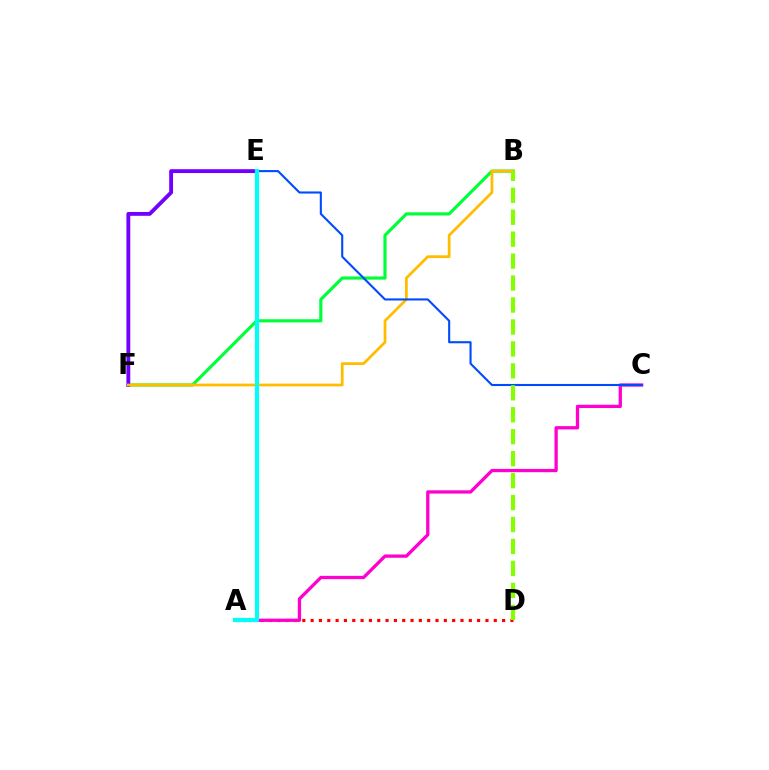{('B', 'F'): [{'color': '#00ff39', 'line_style': 'solid', 'thickness': 2.28}, {'color': '#ffbd00', 'line_style': 'solid', 'thickness': 1.99}], ('A', 'D'): [{'color': '#ff0000', 'line_style': 'dotted', 'thickness': 2.26}], ('E', 'F'): [{'color': '#7200ff', 'line_style': 'solid', 'thickness': 2.77}], ('A', 'C'): [{'color': '#ff00cf', 'line_style': 'solid', 'thickness': 2.36}], ('C', 'E'): [{'color': '#004bff', 'line_style': 'solid', 'thickness': 1.51}], ('A', 'E'): [{'color': '#00fff6', 'line_style': 'solid', 'thickness': 2.99}], ('B', 'D'): [{'color': '#84ff00', 'line_style': 'dashed', 'thickness': 2.98}]}